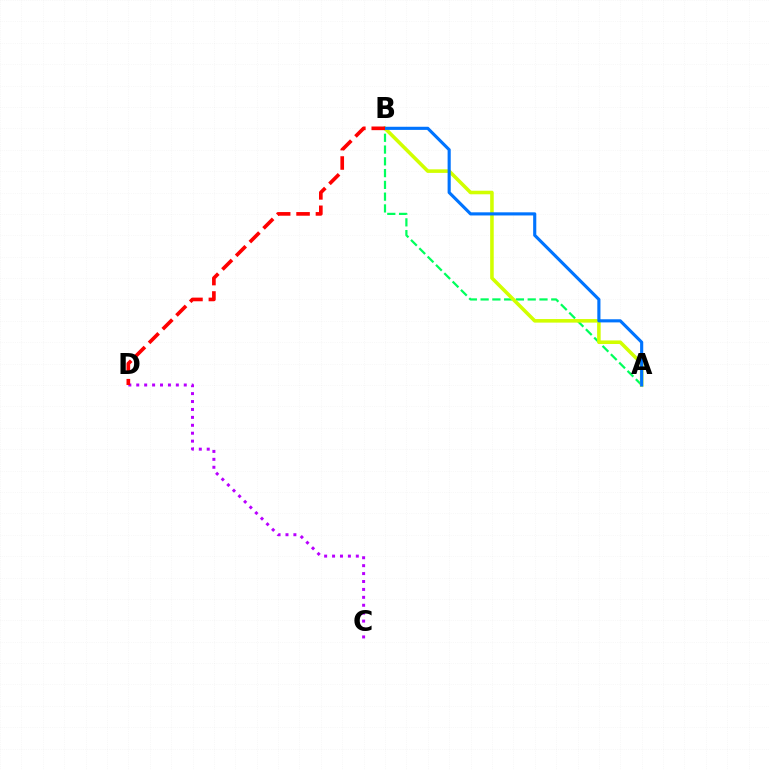{('C', 'D'): [{'color': '#b900ff', 'line_style': 'dotted', 'thickness': 2.15}], ('A', 'B'): [{'color': '#00ff5c', 'line_style': 'dashed', 'thickness': 1.6}, {'color': '#d1ff00', 'line_style': 'solid', 'thickness': 2.57}, {'color': '#0074ff', 'line_style': 'solid', 'thickness': 2.26}], ('B', 'D'): [{'color': '#ff0000', 'line_style': 'dashed', 'thickness': 2.63}]}